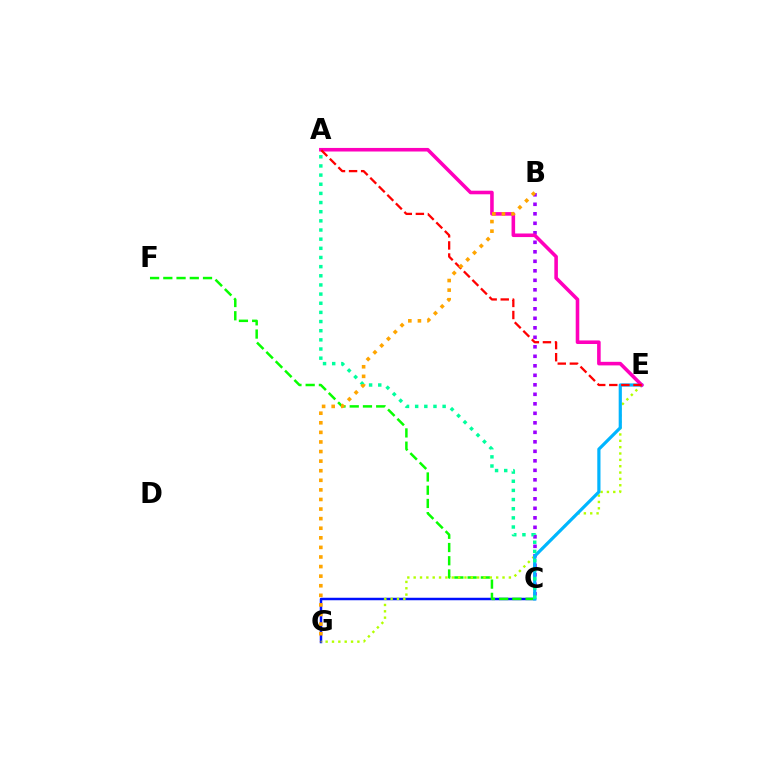{('C', 'G'): [{'color': '#0010ff', 'line_style': 'solid', 'thickness': 1.79}], ('B', 'C'): [{'color': '#9b00ff', 'line_style': 'dotted', 'thickness': 2.58}], ('C', 'F'): [{'color': '#08ff00', 'line_style': 'dashed', 'thickness': 1.8}], ('E', 'G'): [{'color': '#b3ff00', 'line_style': 'dotted', 'thickness': 1.72}], ('C', 'E'): [{'color': '#00b5ff', 'line_style': 'solid', 'thickness': 2.3}], ('A', 'E'): [{'color': '#ff00bd', 'line_style': 'solid', 'thickness': 2.57}, {'color': '#ff0000', 'line_style': 'dashed', 'thickness': 1.64}], ('A', 'C'): [{'color': '#00ff9d', 'line_style': 'dotted', 'thickness': 2.49}], ('B', 'G'): [{'color': '#ffa500', 'line_style': 'dotted', 'thickness': 2.6}]}